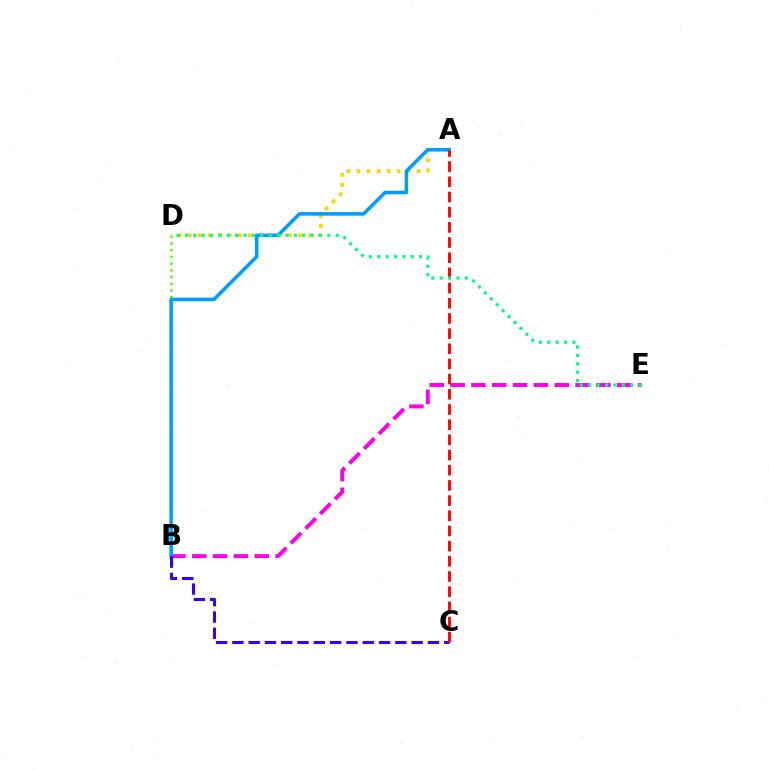{('B', 'D'): [{'color': '#4fff00', 'line_style': 'dotted', 'thickness': 1.83}], ('B', 'E'): [{'color': '#ff00ed', 'line_style': 'dashed', 'thickness': 2.83}], ('A', 'D'): [{'color': '#ffd500', 'line_style': 'dotted', 'thickness': 2.72}], ('A', 'B'): [{'color': '#009eff', 'line_style': 'solid', 'thickness': 2.56}], ('B', 'C'): [{'color': '#3700ff', 'line_style': 'dashed', 'thickness': 2.21}], ('A', 'C'): [{'color': '#ff0000', 'line_style': 'dashed', 'thickness': 2.06}], ('D', 'E'): [{'color': '#00ff86', 'line_style': 'dotted', 'thickness': 2.28}]}